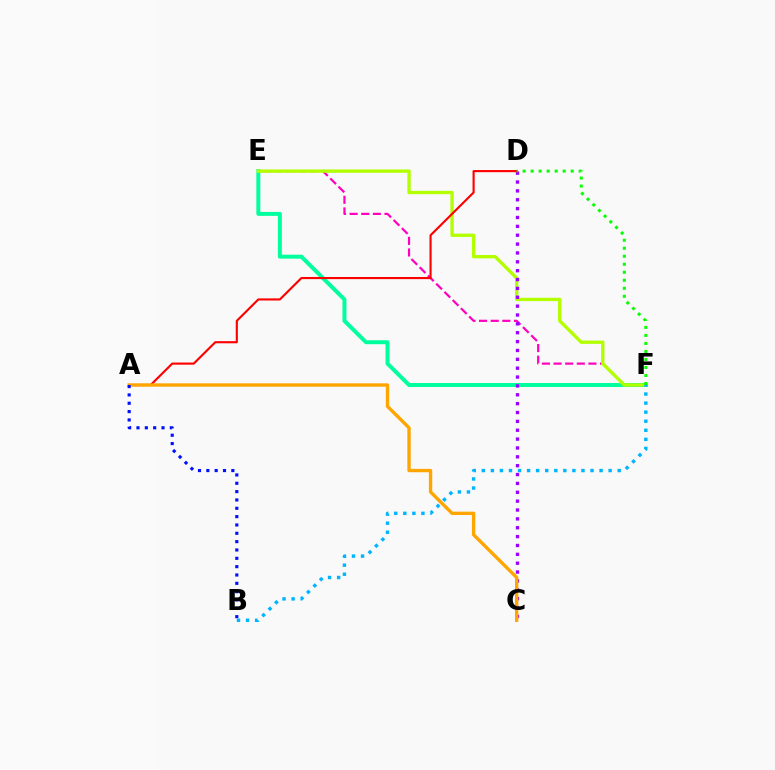{('E', 'F'): [{'color': '#ff00bd', 'line_style': 'dashed', 'thickness': 1.58}, {'color': '#00ff9d', 'line_style': 'solid', 'thickness': 2.86}, {'color': '#b3ff00', 'line_style': 'solid', 'thickness': 2.41}], ('C', 'D'): [{'color': '#9b00ff', 'line_style': 'dotted', 'thickness': 2.41}], ('B', 'F'): [{'color': '#00b5ff', 'line_style': 'dotted', 'thickness': 2.46}], ('A', 'D'): [{'color': '#ff0000', 'line_style': 'solid', 'thickness': 1.54}], ('A', 'C'): [{'color': '#ffa500', 'line_style': 'solid', 'thickness': 2.41}], ('A', 'B'): [{'color': '#0010ff', 'line_style': 'dotted', 'thickness': 2.27}], ('D', 'F'): [{'color': '#08ff00', 'line_style': 'dotted', 'thickness': 2.18}]}